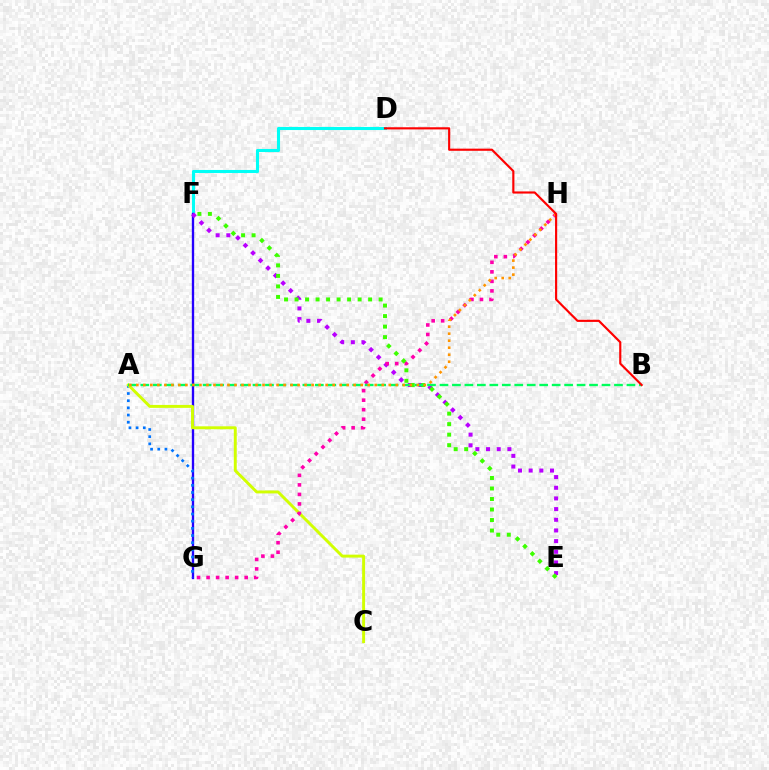{('D', 'F'): [{'color': '#00fff6', 'line_style': 'solid', 'thickness': 2.22}], ('F', 'G'): [{'color': '#2500ff', 'line_style': 'solid', 'thickness': 1.69}], ('A', 'G'): [{'color': '#0074ff', 'line_style': 'dotted', 'thickness': 1.95}], ('E', 'F'): [{'color': '#b900ff', 'line_style': 'dotted', 'thickness': 2.9}, {'color': '#3dff00', 'line_style': 'dotted', 'thickness': 2.86}], ('A', 'C'): [{'color': '#d1ff00', 'line_style': 'solid', 'thickness': 2.11}], ('G', 'H'): [{'color': '#ff00ac', 'line_style': 'dotted', 'thickness': 2.59}], ('A', 'B'): [{'color': '#00ff5c', 'line_style': 'dashed', 'thickness': 1.69}], ('A', 'H'): [{'color': '#ff9400', 'line_style': 'dotted', 'thickness': 1.91}], ('B', 'D'): [{'color': '#ff0000', 'line_style': 'solid', 'thickness': 1.55}]}